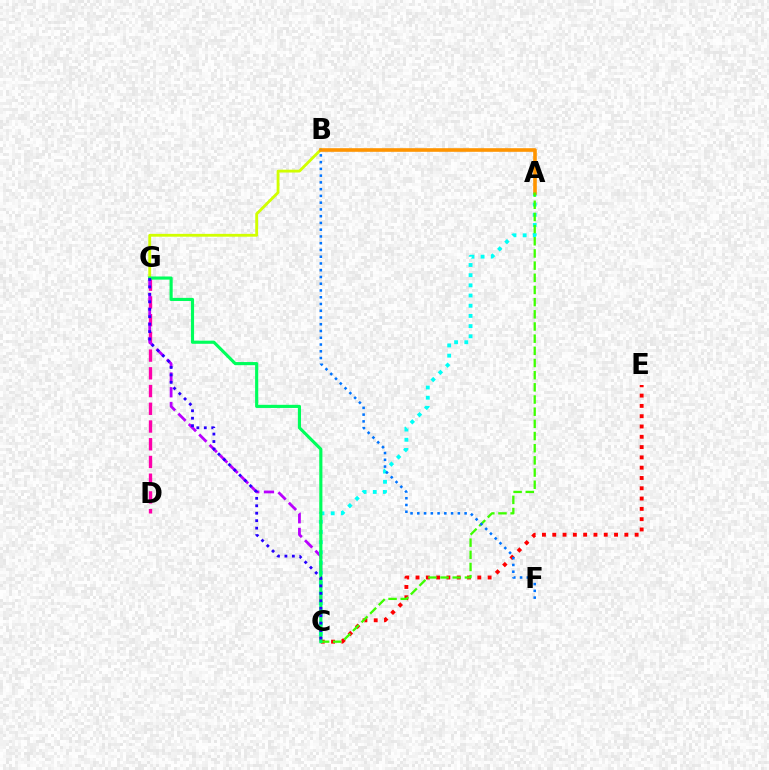{('D', 'G'): [{'color': '#ff00ac', 'line_style': 'dashed', 'thickness': 2.41}], ('B', 'G'): [{'color': '#d1ff00', 'line_style': 'solid', 'thickness': 2.03}], ('C', 'G'): [{'color': '#b900ff', 'line_style': 'dashed', 'thickness': 2.0}, {'color': '#00ff5c', 'line_style': 'solid', 'thickness': 2.26}, {'color': '#2500ff', 'line_style': 'dotted', 'thickness': 2.02}], ('A', 'C'): [{'color': '#00fff6', 'line_style': 'dotted', 'thickness': 2.77}, {'color': '#3dff00', 'line_style': 'dashed', 'thickness': 1.65}], ('A', 'B'): [{'color': '#ff9400', 'line_style': 'solid', 'thickness': 2.6}], ('C', 'E'): [{'color': '#ff0000', 'line_style': 'dotted', 'thickness': 2.8}], ('B', 'F'): [{'color': '#0074ff', 'line_style': 'dotted', 'thickness': 1.84}]}